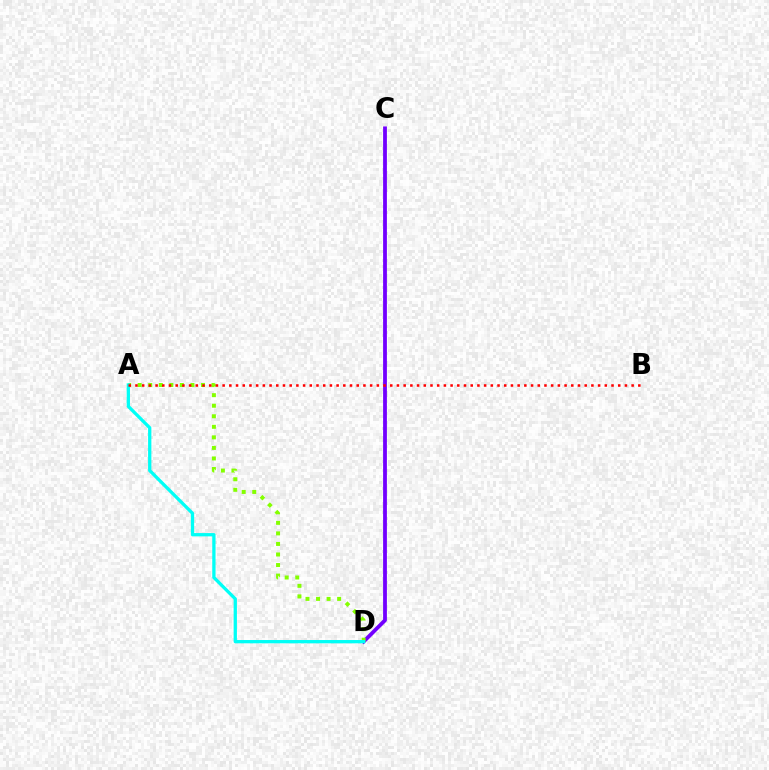{('C', 'D'): [{'color': '#7200ff', 'line_style': 'solid', 'thickness': 2.73}], ('A', 'D'): [{'color': '#84ff00', 'line_style': 'dotted', 'thickness': 2.87}, {'color': '#00fff6', 'line_style': 'solid', 'thickness': 2.37}], ('A', 'B'): [{'color': '#ff0000', 'line_style': 'dotted', 'thickness': 1.82}]}